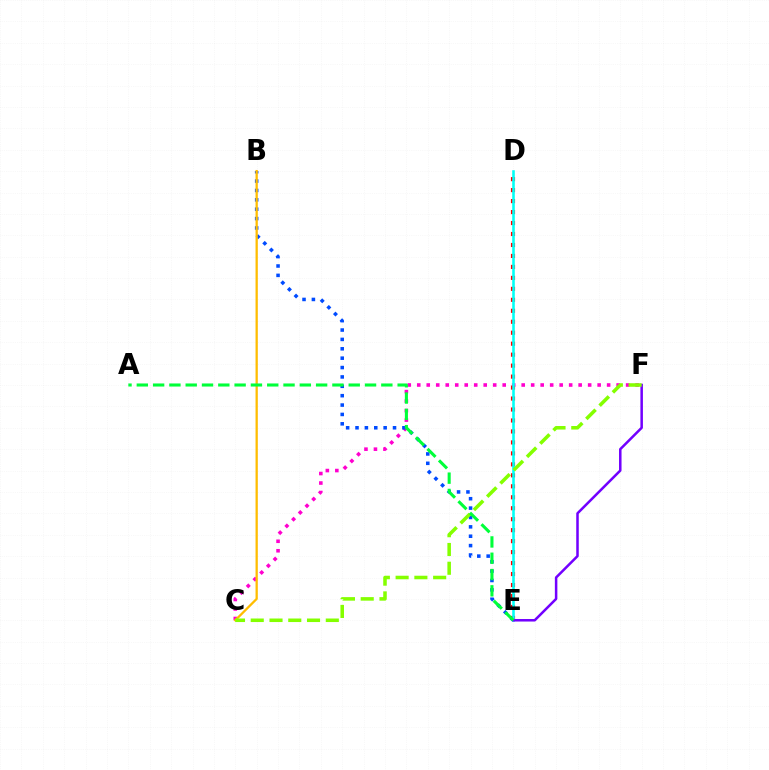{('C', 'F'): [{'color': '#ff00cf', 'line_style': 'dotted', 'thickness': 2.58}, {'color': '#84ff00', 'line_style': 'dashed', 'thickness': 2.55}], ('D', 'E'): [{'color': '#ff0000', 'line_style': 'dotted', 'thickness': 2.98}, {'color': '#00fff6', 'line_style': 'solid', 'thickness': 1.86}], ('B', 'E'): [{'color': '#004bff', 'line_style': 'dotted', 'thickness': 2.55}], ('E', 'F'): [{'color': '#7200ff', 'line_style': 'solid', 'thickness': 1.81}], ('B', 'C'): [{'color': '#ffbd00', 'line_style': 'solid', 'thickness': 1.64}], ('A', 'E'): [{'color': '#00ff39', 'line_style': 'dashed', 'thickness': 2.21}]}